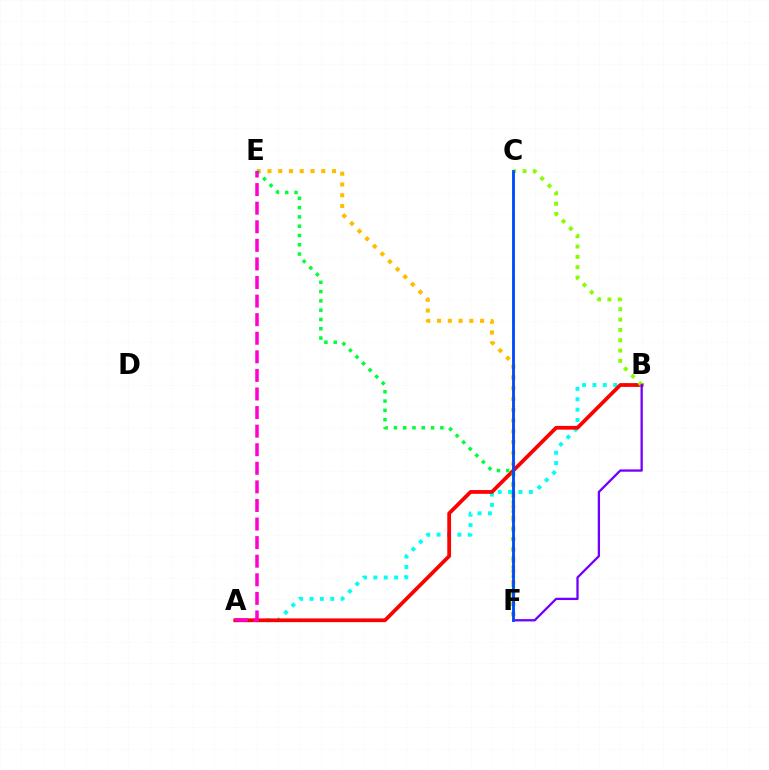{('E', 'F'): [{'color': '#ffbd00', 'line_style': 'dotted', 'thickness': 2.93}, {'color': '#00ff39', 'line_style': 'dotted', 'thickness': 2.52}], ('A', 'B'): [{'color': '#00fff6', 'line_style': 'dotted', 'thickness': 2.82}, {'color': '#ff0000', 'line_style': 'solid', 'thickness': 2.7}], ('B', 'C'): [{'color': '#84ff00', 'line_style': 'dotted', 'thickness': 2.81}], ('B', 'F'): [{'color': '#7200ff', 'line_style': 'solid', 'thickness': 1.65}], ('C', 'F'): [{'color': '#004bff', 'line_style': 'solid', 'thickness': 2.05}], ('A', 'E'): [{'color': '#ff00cf', 'line_style': 'dashed', 'thickness': 2.52}]}